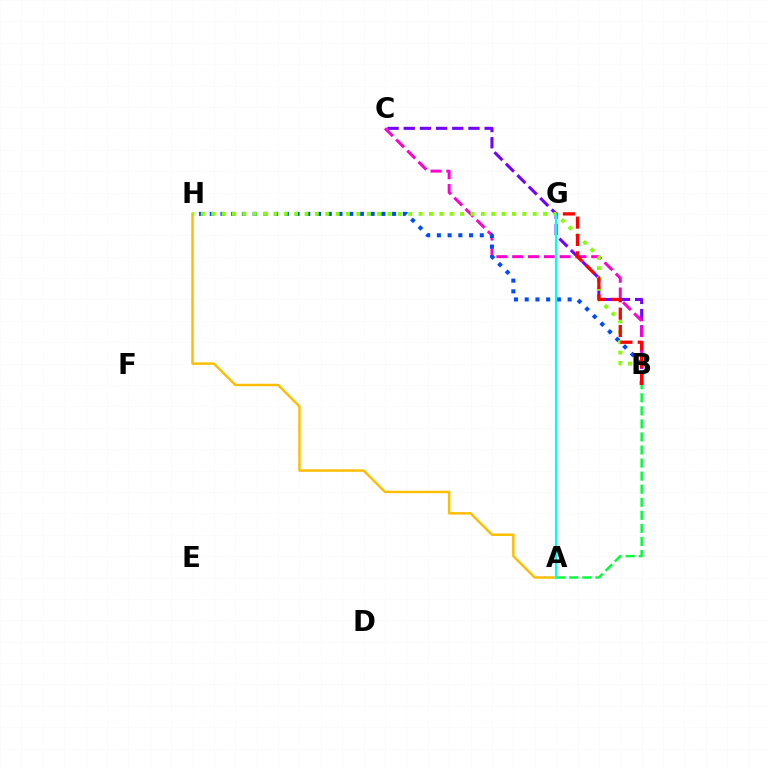{('A', 'H'): [{'color': '#ffbd00', 'line_style': 'solid', 'thickness': 1.77}], ('B', 'C'): [{'color': '#7200ff', 'line_style': 'dashed', 'thickness': 2.2}, {'color': '#ff00cf', 'line_style': 'dashed', 'thickness': 2.15}], ('B', 'H'): [{'color': '#004bff', 'line_style': 'dotted', 'thickness': 2.91}, {'color': '#84ff00', 'line_style': 'dotted', 'thickness': 2.82}], ('A', 'B'): [{'color': '#00ff39', 'line_style': 'dashed', 'thickness': 1.77}], ('B', 'G'): [{'color': '#ff0000', 'line_style': 'dashed', 'thickness': 2.35}], ('A', 'G'): [{'color': '#00fff6', 'line_style': 'solid', 'thickness': 1.59}]}